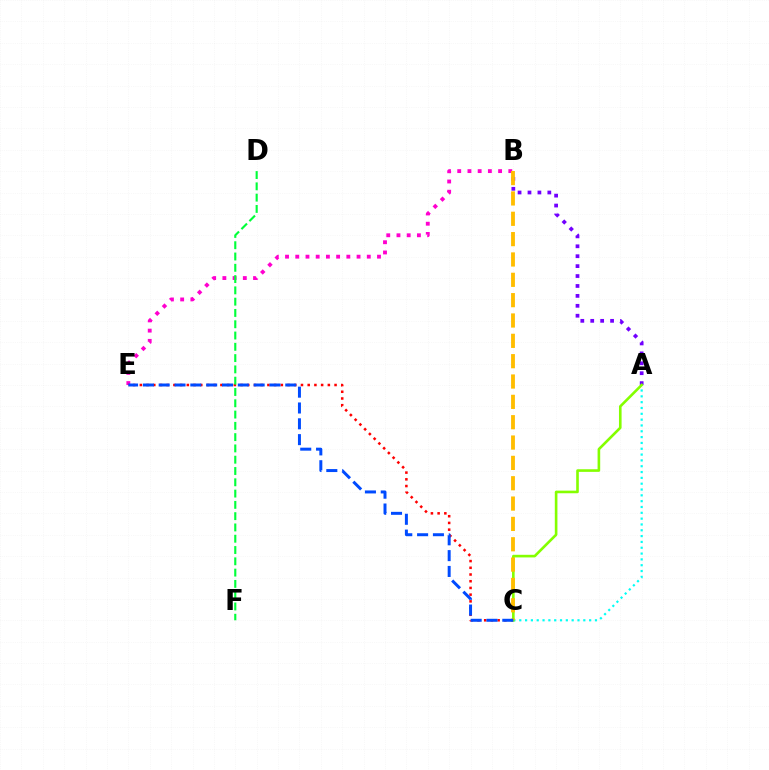{('B', 'E'): [{'color': '#ff00cf', 'line_style': 'dotted', 'thickness': 2.78}], ('A', 'C'): [{'color': '#00fff6', 'line_style': 'dotted', 'thickness': 1.58}, {'color': '#84ff00', 'line_style': 'solid', 'thickness': 1.89}], ('A', 'B'): [{'color': '#7200ff', 'line_style': 'dotted', 'thickness': 2.7}], ('C', 'E'): [{'color': '#ff0000', 'line_style': 'dotted', 'thickness': 1.82}, {'color': '#004bff', 'line_style': 'dashed', 'thickness': 2.15}], ('B', 'C'): [{'color': '#ffbd00', 'line_style': 'dashed', 'thickness': 2.76}], ('D', 'F'): [{'color': '#00ff39', 'line_style': 'dashed', 'thickness': 1.53}]}